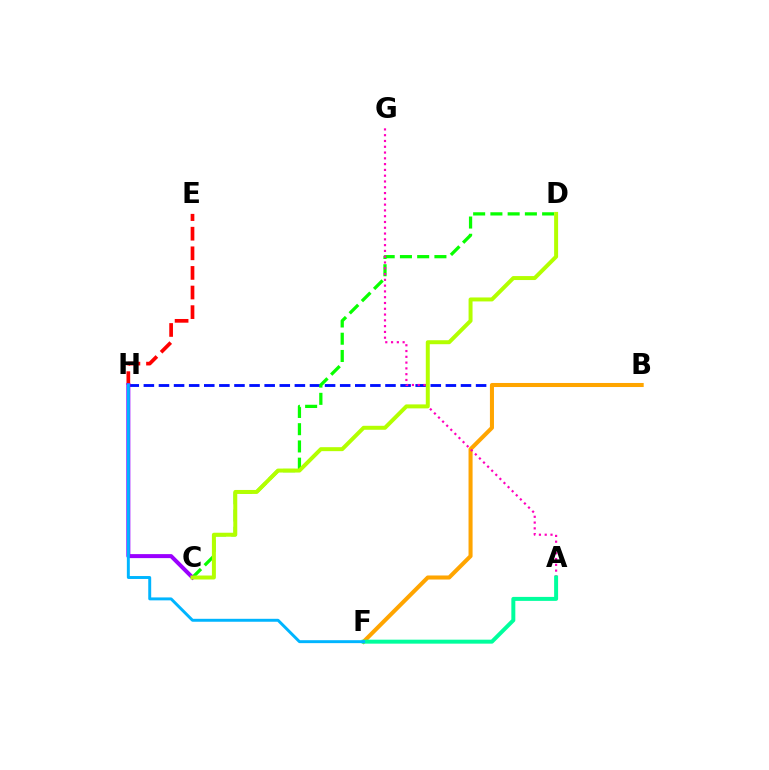{('B', 'H'): [{'color': '#0010ff', 'line_style': 'dashed', 'thickness': 2.05}], ('C', 'D'): [{'color': '#08ff00', 'line_style': 'dashed', 'thickness': 2.34}, {'color': '#b3ff00', 'line_style': 'solid', 'thickness': 2.86}], ('E', 'H'): [{'color': '#ff0000', 'line_style': 'dashed', 'thickness': 2.66}], ('C', 'H'): [{'color': '#9b00ff', 'line_style': 'solid', 'thickness': 2.88}], ('B', 'F'): [{'color': '#ffa500', 'line_style': 'solid', 'thickness': 2.91}], ('A', 'G'): [{'color': '#ff00bd', 'line_style': 'dotted', 'thickness': 1.57}], ('A', 'F'): [{'color': '#00ff9d', 'line_style': 'solid', 'thickness': 2.86}], ('F', 'H'): [{'color': '#00b5ff', 'line_style': 'solid', 'thickness': 2.11}]}